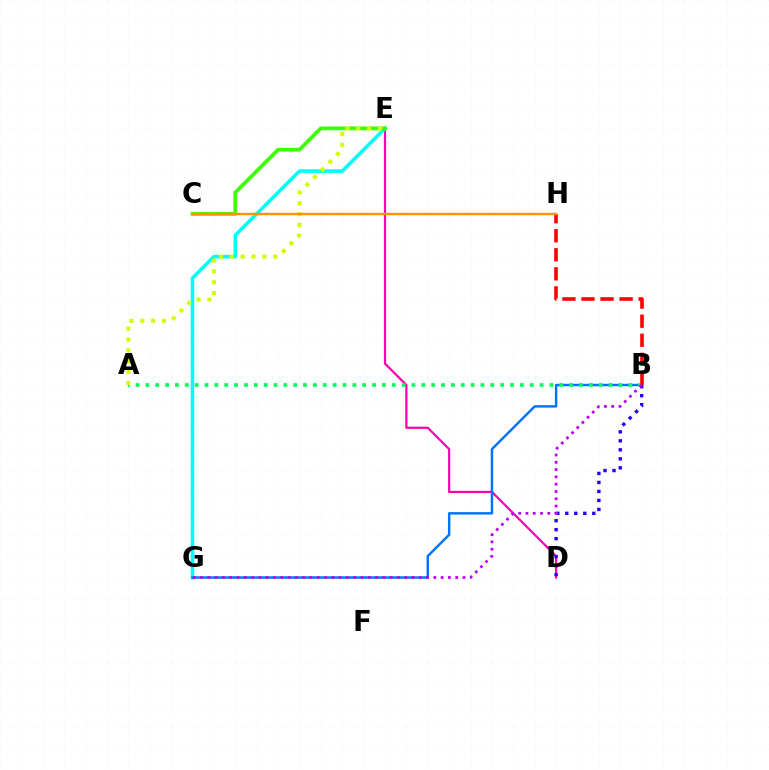{('D', 'E'): [{'color': '#ff00ac', 'line_style': 'solid', 'thickness': 1.59}], ('E', 'G'): [{'color': '#00fff6', 'line_style': 'solid', 'thickness': 2.58}], ('B', 'G'): [{'color': '#0074ff', 'line_style': 'solid', 'thickness': 1.77}, {'color': '#b900ff', 'line_style': 'dotted', 'thickness': 1.98}], ('C', 'E'): [{'color': '#3dff00', 'line_style': 'solid', 'thickness': 2.7}], ('A', 'B'): [{'color': '#00ff5c', 'line_style': 'dotted', 'thickness': 2.68}], ('A', 'E'): [{'color': '#d1ff00', 'line_style': 'dotted', 'thickness': 2.95}], ('B', 'H'): [{'color': '#ff0000', 'line_style': 'dashed', 'thickness': 2.59}], ('B', 'D'): [{'color': '#2500ff', 'line_style': 'dotted', 'thickness': 2.45}], ('C', 'H'): [{'color': '#ff9400', 'line_style': 'solid', 'thickness': 1.74}]}